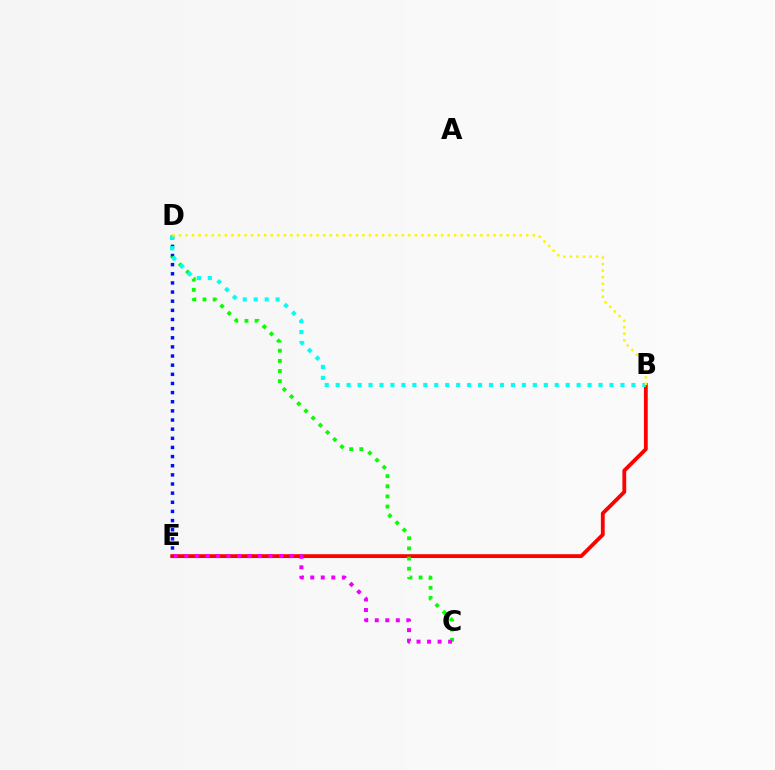{('D', 'E'): [{'color': '#0010ff', 'line_style': 'dotted', 'thickness': 2.48}], ('B', 'E'): [{'color': '#ff0000', 'line_style': 'solid', 'thickness': 2.75}], ('C', 'D'): [{'color': '#08ff00', 'line_style': 'dotted', 'thickness': 2.76}], ('B', 'D'): [{'color': '#00fff6', 'line_style': 'dotted', 'thickness': 2.98}, {'color': '#fcf500', 'line_style': 'dotted', 'thickness': 1.78}], ('C', 'E'): [{'color': '#ee00ff', 'line_style': 'dotted', 'thickness': 2.86}]}